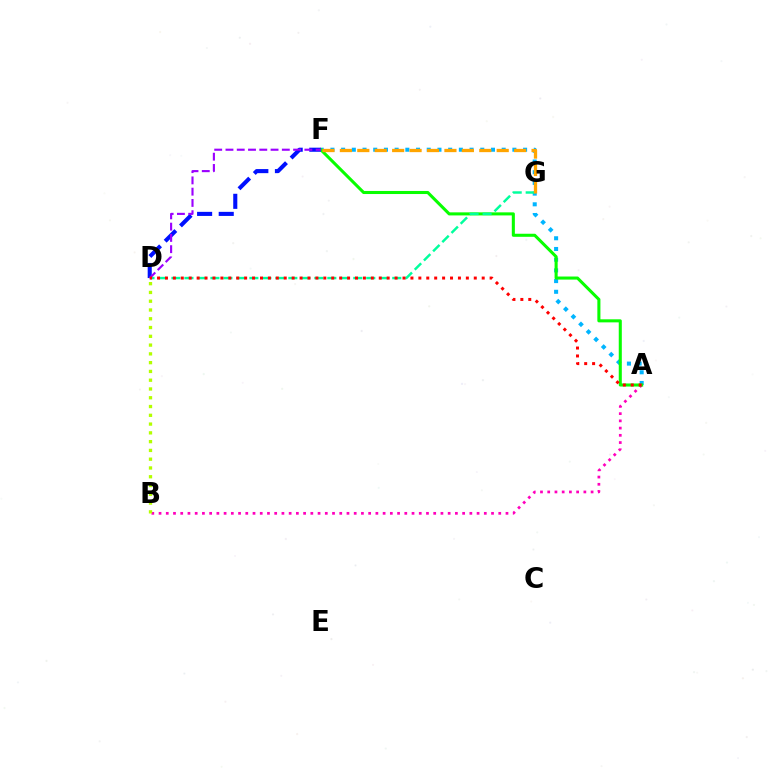{('A', 'F'): [{'color': '#00b5ff', 'line_style': 'dotted', 'thickness': 2.91}, {'color': '#08ff00', 'line_style': 'solid', 'thickness': 2.21}], ('A', 'B'): [{'color': '#ff00bd', 'line_style': 'dotted', 'thickness': 1.96}], ('D', 'F'): [{'color': '#0010ff', 'line_style': 'dashed', 'thickness': 2.94}, {'color': '#9b00ff', 'line_style': 'dashed', 'thickness': 1.53}], ('D', 'G'): [{'color': '#00ff9d', 'line_style': 'dashed', 'thickness': 1.76}], ('F', 'G'): [{'color': '#ffa500', 'line_style': 'dashed', 'thickness': 2.37}], ('B', 'D'): [{'color': '#b3ff00', 'line_style': 'dotted', 'thickness': 2.38}], ('A', 'D'): [{'color': '#ff0000', 'line_style': 'dotted', 'thickness': 2.15}]}